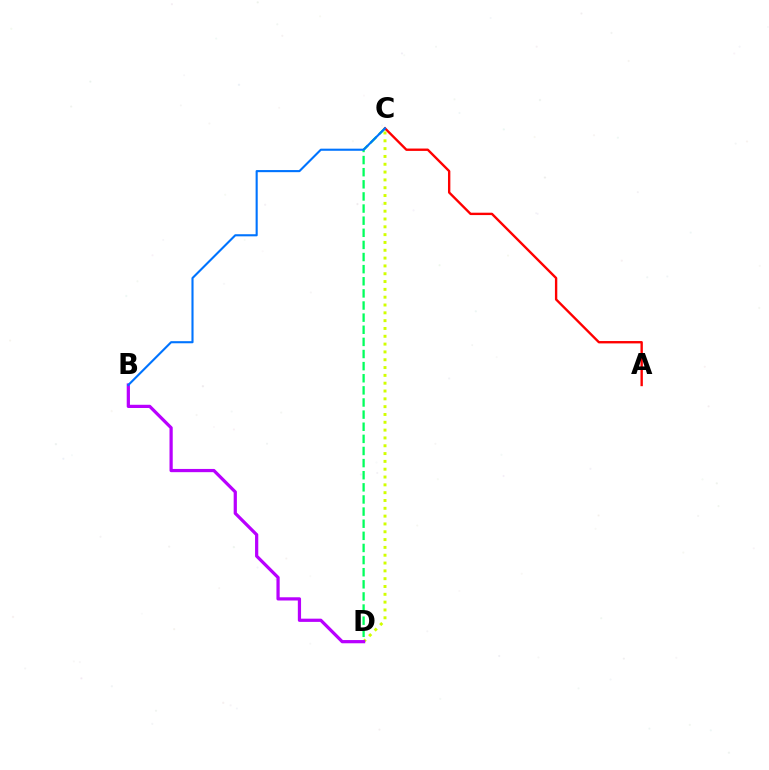{('C', 'D'): [{'color': '#00ff5c', 'line_style': 'dashed', 'thickness': 1.65}, {'color': '#d1ff00', 'line_style': 'dotted', 'thickness': 2.12}], ('A', 'C'): [{'color': '#ff0000', 'line_style': 'solid', 'thickness': 1.71}], ('B', 'D'): [{'color': '#b900ff', 'line_style': 'solid', 'thickness': 2.32}], ('B', 'C'): [{'color': '#0074ff', 'line_style': 'solid', 'thickness': 1.52}]}